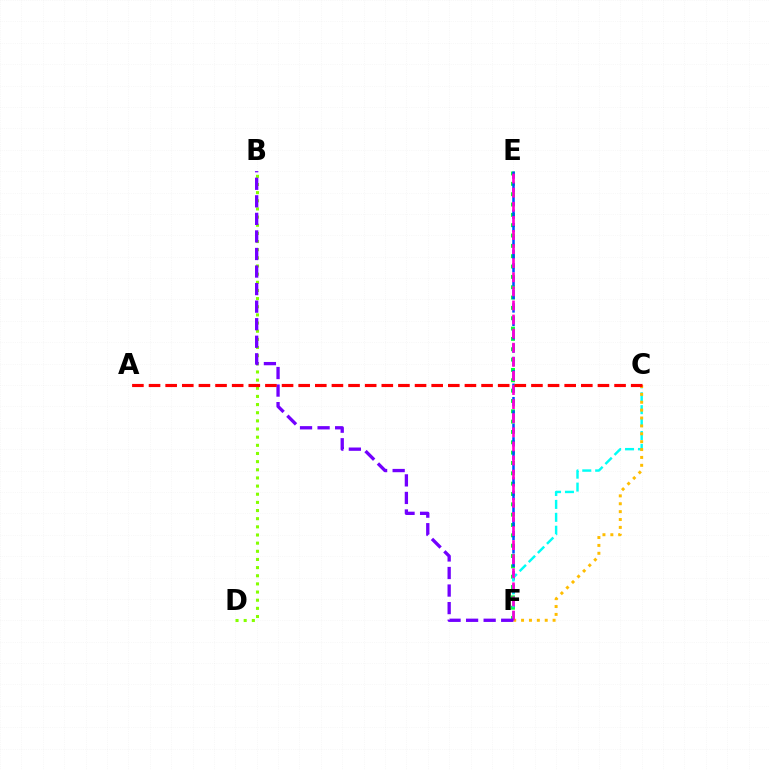{('E', 'F'): [{'color': '#00ff39', 'line_style': 'dotted', 'thickness': 2.81}, {'color': '#004bff', 'line_style': 'dashed', 'thickness': 1.82}, {'color': '#ff00cf', 'line_style': 'dashed', 'thickness': 1.92}], ('B', 'D'): [{'color': '#84ff00', 'line_style': 'dotted', 'thickness': 2.21}], ('C', 'F'): [{'color': '#00fff6', 'line_style': 'dashed', 'thickness': 1.75}, {'color': '#ffbd00', 'line_style': 'dotted', 'thickness': 2.14}], ('B', 'F'): [{'color': '#7200ff', 'line_style': 'dashed', 'thickness': 2.38}], ('A', 'C'): [{'color': '#ff0000', 'line_style': 'dashed', 'thickness': 2.26}]}